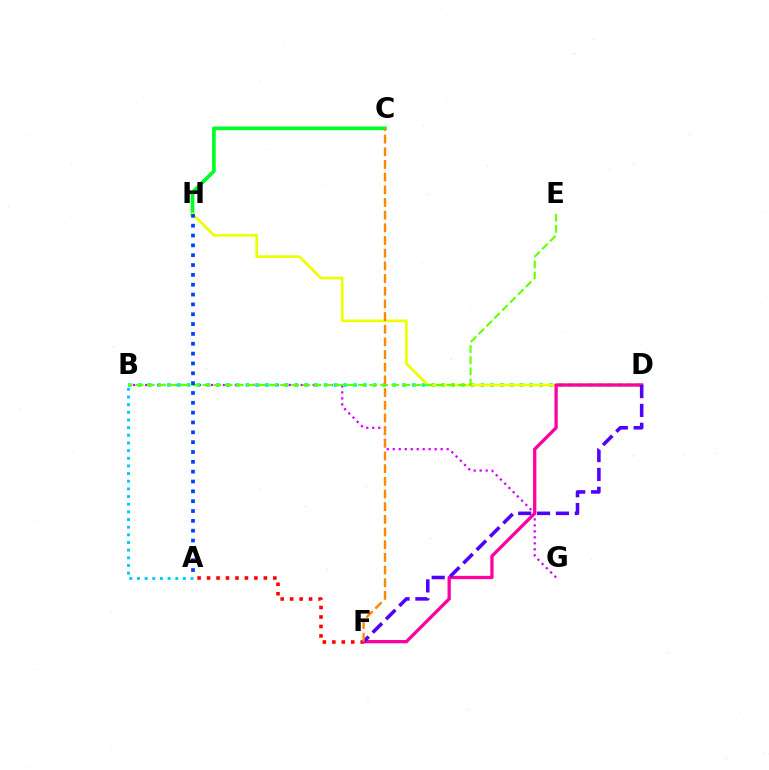{('B', 'G'): [{'color': '#d600ff', 'line_style': 'dotted', 'thickness': 1.63}], ('C', 'H'): [{'color': '#00ff27', 'line_style': 'solid', 'thickness': 2.65}], ('B', 'D'): [{'color': '#00ffaf', 'line_style': 'dotted', 'thickness': 2.66}], ('D', 'H'): [{'color': '#eeff00', 'line_style': 'solid', 'thickness': 1.93}], ('B', 'E'): [{'color': '#66ff00', 'line_style': 'dashed', 'thickness': 1.51}], ('A', 'F'): [{'color': '#ff0000', 'line_style': 'dotted', 'thickness': 2.57}], ('D', 'F'): [{'color': '#ff00a0', 'line_style': 'solid', 'thickness': 2.37}, {'color': '#4f00ff', 'line_style': 'dashed', 'thickness': 2.56}], ('A', 'B'): [{'color': '#00c7ff', 'line_style': 'dotted', 'thickness': 2.08}], ('C', 'F'): [{'color': '#ff8800', 'line_style': 'dashed', 'thickness': 1.72}], ('A', 'H'): [{'color': '#003fff', 'line_style': 'dotted', 'thickness': 2.67}]}